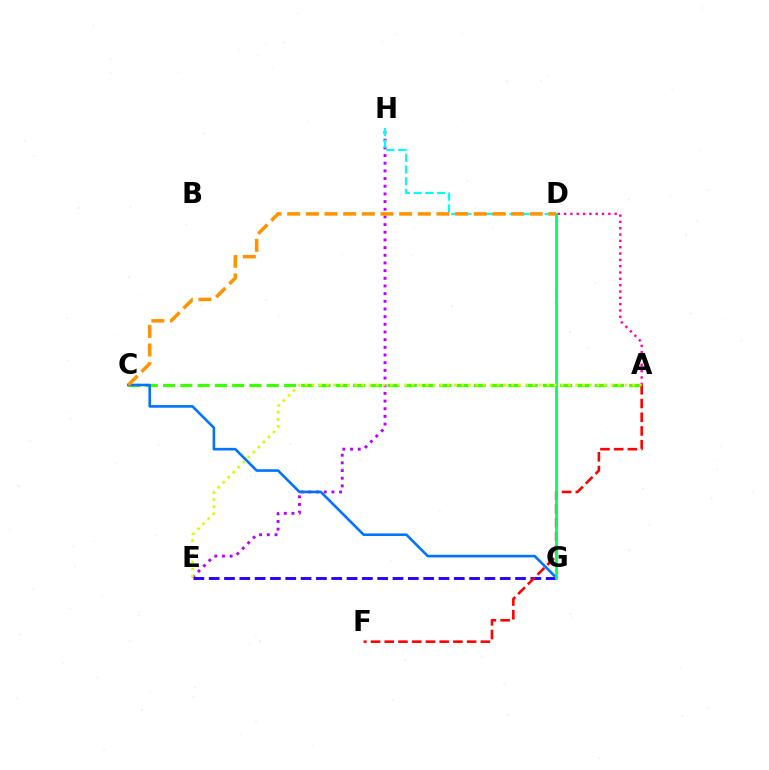{('A', 'C'): [{'color': '#3dff00', 'line_style': 'dashed', 'thickness': 2.35}], ('E', 'G'): [{'color': '#2500ff', 'line_style': 'dashed', 'thickness': 2.08}], ('A', 'D'): [{'color': '#ff00ac', 'line_style': 'dotted', 'thickness': 1.72}], ('A', 'F'): [{'color': '#ff0000', 'line_style': 'dashed', 'thickness': 1.86}], ('E', 'H'): [{'color': '#b900ff', 'line_style': 'dotted', 'thickness': 2.08}], ('D', 'H'): [{'color': '#00fff6', 'line_style': 'dashed', 'thickness': 1.59}], ('C', 'G'): [{'color': '#0074ff', 'line_style': 'solid', 'thickness': 1.89}], ('C', 'D'): [{'color': '#ff9400', 'line_style': 'dashed', 'thickness': 2.53}], ('D', 'G'): [{'color': '#00ff5c', 'line_style': 'solid', 'thickness': 1.99}], ('A', 'E'): [{'color': '#d1ff00', 'line_style': 'dotted', 'thickness': 1.93}]}